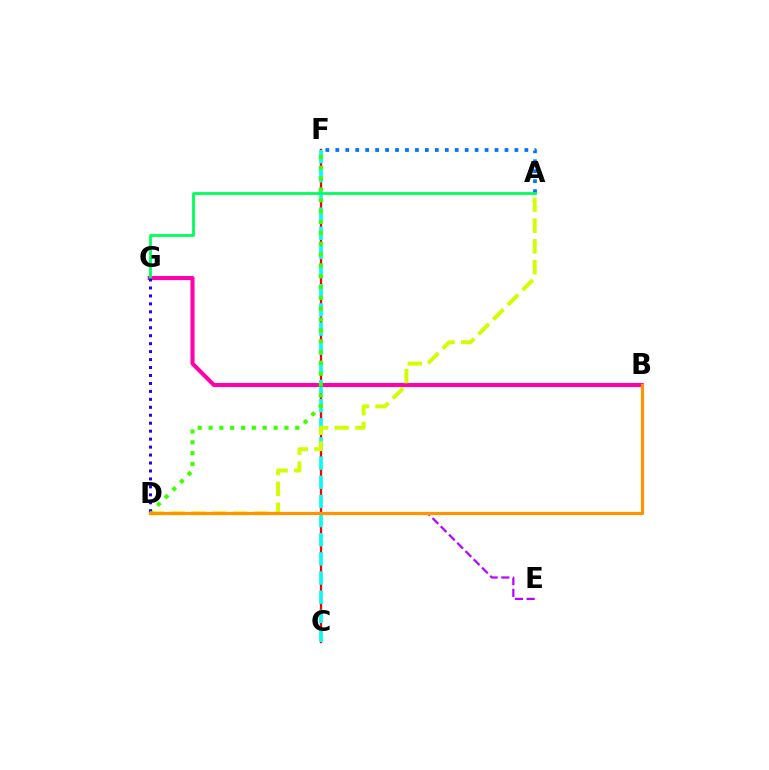{('C', 'F'): [{'color': '#ff0000', 'line_style': 'solid', 'thickness': 1.64}, {'color': '#00fff6', 'line_style': 'dashed', 'thickness': 2.6}], ('A', 'F'): [{'color': '#0074ff', 'line_style': 'dotted', 'thickness': 2.7}], ('D', 'E'): [{'color': '#b900ff', 'line_style': 'dashed', 'thickness': 1.59}], ('B', 'G'): [{'color': '#ff00ac', 'line_style': 'solid', 'thickness': 2.93}], ('A', 'G'): [{'color': '#00ff5c', 'line_style': 'solid', 'thickness': 2.03}], ('D', 'F'): [{'color': '#3dff00', 'line_style': 'dotted', 'thickness': 2.95}], ('D', 'G'): [{'color': '#2500ff', 'line_style': 'dotted', 'thickness': 2.16}], ('A', 'D'): [{'color': '#d1ff00', 'line_style': 'dashed', 'thickness': 2.82}], ('B', 'D'): [{'color': '#ff9400', 'line_style': 'solid', 'thickness': 2.29}]}